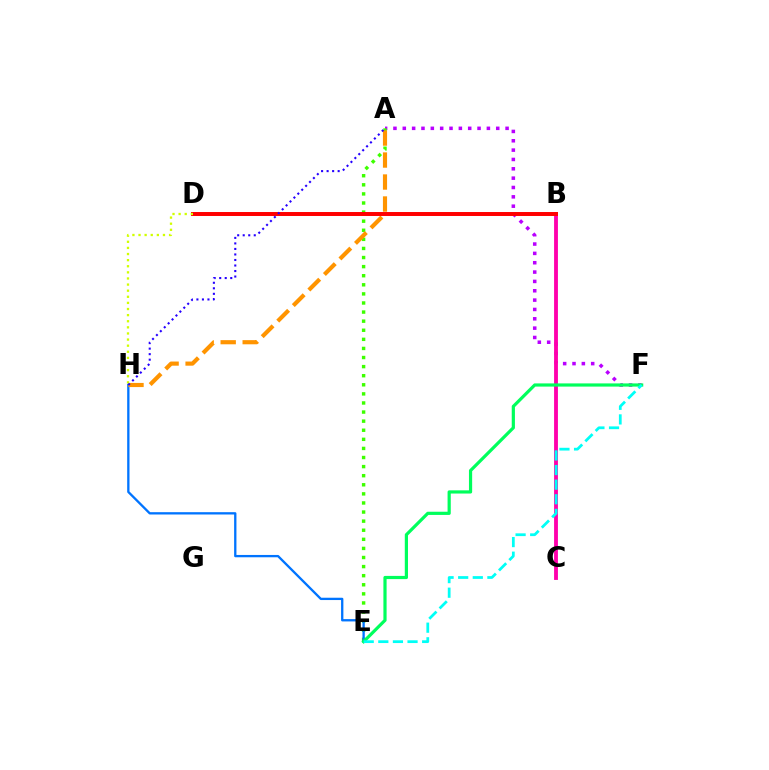{('A', 'F'): [{'color': '#b900ff', 'line_style': 'dotted', 'thickness': 2.54}], ('B', 'C'): [{'color': '#ff00ac', 'line_style': 'solid', 'thickness': 2.77}], ('A', 'E'): [{'color': '#3dff00', 'line_style': 'dotted', 'thickness': 2.47}], ('E', 'H'): [{'color': '#0074ff', 'line_style': 'solid', 'thickness': 1.67}], ('A', 'H'): [{'color': '#ff9400', 'line_style': 'dashed', 'thickness': 2.99}, {'color': '#2500ff', 'line_style': 'dotted', 'thickness': 1.5}], ('E', 'F'): [{'color': '#00ff5c', 'line_style': 'solid', 'thickness': 2.3}, {'color': '#00fff6', 'line_style': 'dashed', 'thickness': 1.98}], ('B', 'D'): [{'color': '#ff0000', 'line_style': 'solid', 'thickness': 2.85}], ('D', 'H'): [{'color': '#d1ff00', 'line_style': 'dotted', 'thickness': 1.66}]}